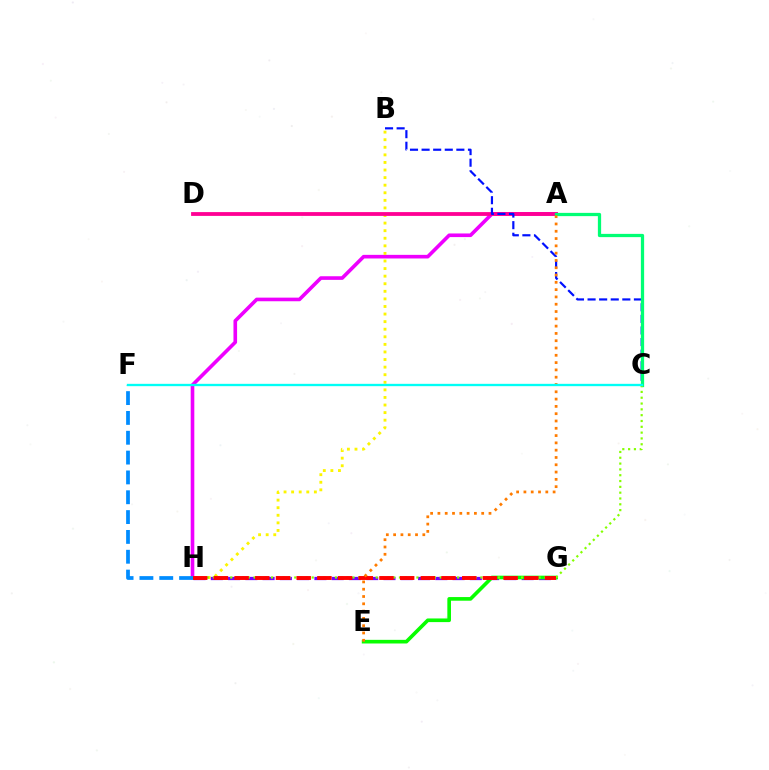{('A', 'H'): [{'color': '#ee00ff', 'line_style': 'solid', 'thickness': 2.61}], ('B', 'H'): [{'color': '#fcf500', 'line_style': 'dotted', 'thickness': 2.06}], ('A', 'D'): [{'color': '#ff0094', 'line_style': 'solid', 'thickness': 2.74}], ('B', 'C'): [{'color': '#0010ff', 'line_style': 'dashed', 'thickness': 1.57}], ('G', 'H'): [{'color': '#7200ff', 'line_style': 'dashed', 'thickness': 2.35}, {'color': '#ff0000', 'line_style': 'dashed', 'thickness': 2.81}], ('A', 'C'): [{'color': '#00ff74', 'line_style': 'solid', 'thickness': 2.34}], ('E', 'G'): [{'color': '#08ff00', 'line_style': 'solid', 'thickness': 2.62}], ('C', 'H'): [{'color': '#84ff00', 'line_style': 'dotted', 'thickness': 1.58}], ('A', 'E'): [{'color': '#ff7c00', 'line_style': 'dotted', 'thickness': 1.98}], ('F', 'H'): [{'color': '#008cff', 'line_style': 'dashed', 'thickness': 2.69}], ('C', 'F'): [{'color': '#00fff6', 'line_style': 'solid', 'thickness': 1.68}]}